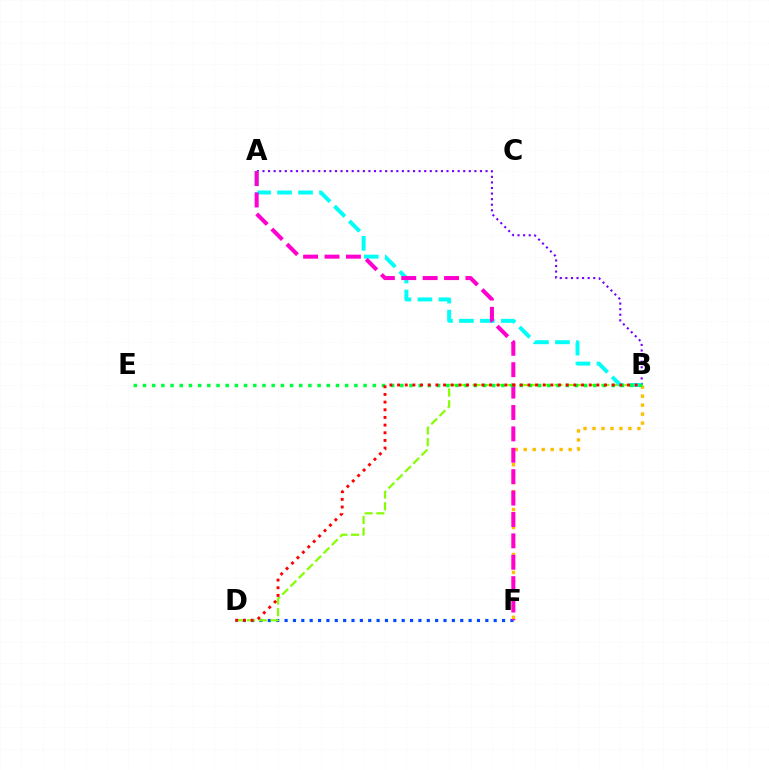{('D', 'F'): [{'color': '#004bff', 'line_style': 'dotted', 'thickness': 2.27}], ('B', 'D'): [{'color': '#84ff00', 'line_style': 'dashed', 'thickness': 1.59}, {'color': '#ff0000', 'line_style': 'dotted', 'thickness': 2.08}], ('A', 'B'): [{'color': '#7200ff', 'line_style': 'dotted', 'thickness': 1.52}, {'color': '#00fff6', 'line_style': 'dashed', 'thickness': 2.85}], ('B', 'F'): [{'color': '#ffbd00', 'line_style': 'dotted', 'thickness': 2.44}], ('A', 'F'): [{'color': '#ff00cf', 'line_style': 'dashed', 'thickness': 2.91}], ('B', 'E'): [{'color': '#00ff39', 'line_style': 'dotted', 'thickness': 2.5}]}